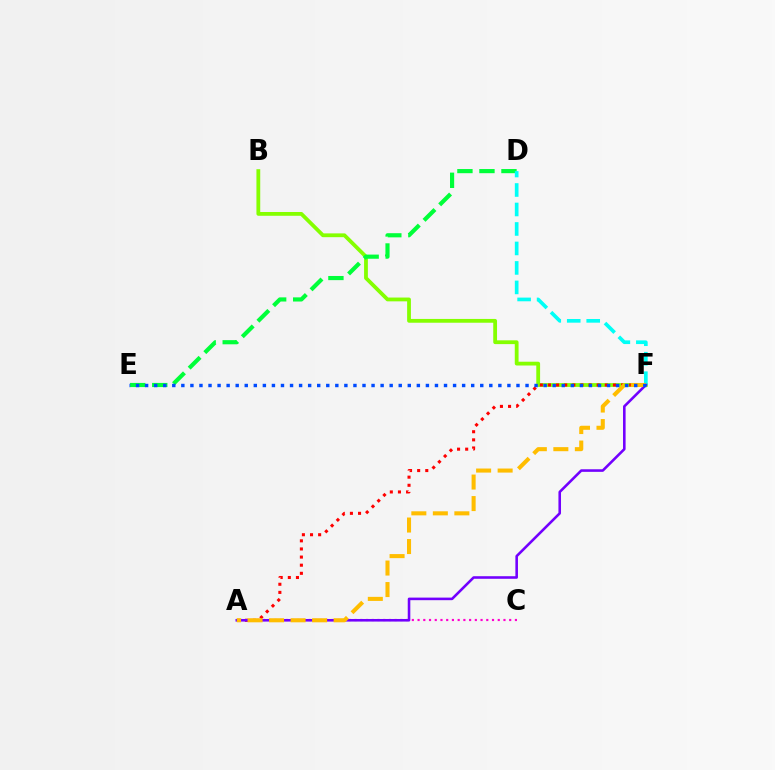{('B', 'F'): [{'color': '#84ff00', 'line_style': 'solid', 'thickness': 2.73}], ('D', 'E'): [{'color': '#00ff39', 'line_style': 'dashed', 'thickness': 2.99}], ('A', 'C'): [{'color': '#ff00cf', 'line_style': 'dotted', 'thickness': 1.56}], ('A', 'F'): [{'color': '#ff0000', 'line_style': 'dotted', 'thickness': 2.21}, {'color': '#7200ff', 'line_style': 'solid', 'thickness': 1.86}, {'color': '#ffbd00', 'line_style': 'dashed', 'thickness': 2.92}], ('D', 'F'): [{'color': '#00fff6', 'line_style': 'dashed', 'thickness': 2.65}], ('E', 'F'): [{'color': '#004bff', 'line_style': 'dotted', 'thickness': 2.46}]}